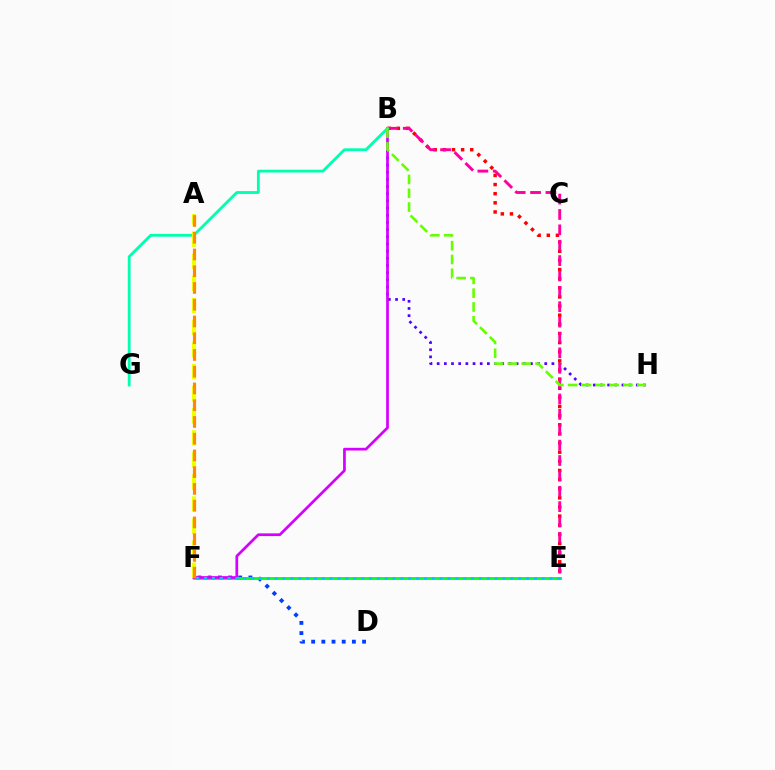{('B', 'H'): [{'color': '#4f00ff', 'line_style': 'dotted', 'thickness': 1.95}, {'color': '#66ff00', 'line_style': 'dashed', 'thickness': 1.88}], ('B', 'E'): [{'color': '#ff0000', 'line_style': 'dotted', 'thickness': 2.48}, {'color': '#ff00a0', 'line_style': 'dashed', 'thickness': 2.09}], ('D', 'F'): [{'color': '#003fff', 'line_style': 'dotted', 'thickness': 2.77}], ('E', 'F'): [{'color': '#00ff27', 'line_style': 'solid', 'thickness': 2.03}, {'color': '#00c7ff', 'line_style': 'dotted', 'thickness': 2.13}], ('B', 'F'): [{'color': '#d600ff', 'line_style': 'solid', 'thickness': 1.96}], ('B', 'G'): [{'color': '#00ffaf', 'line_style': 'solid', 'thickness': 2.02}], ('A', 'F'): [{'color': '#eeff00', 'line_style': 'dashed', 'thickness': 3.0}, {'color': '#ff8800', 'line_style': 'dashed', 'thickness': 2.27}]}